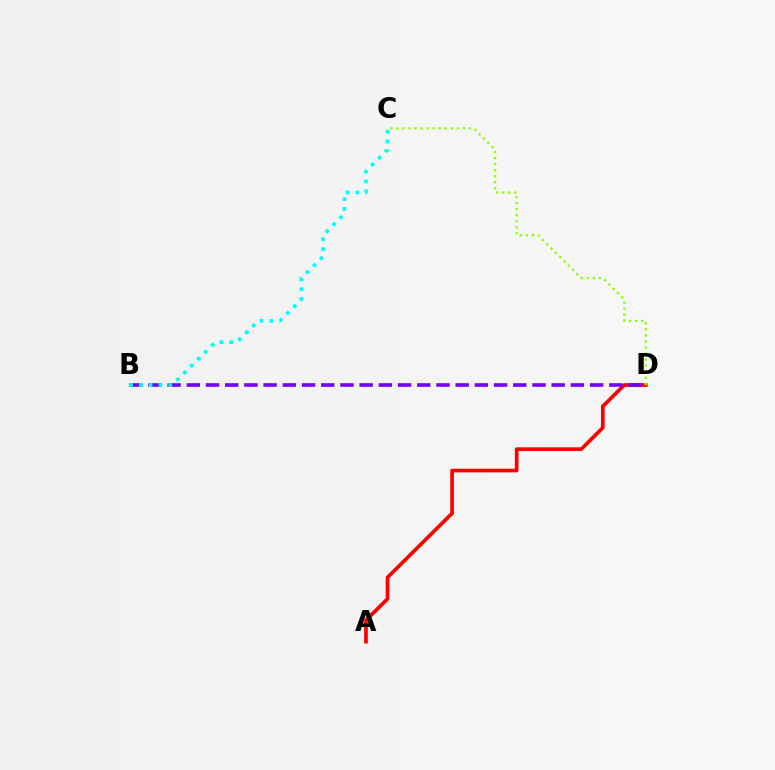{('A', 'D'): [{'color': '#ff0000', 'line_style': 'solid', 'thickness': 2.65}], ('B', 'D'): [{'color': '#7200ff', 'line_style': 'dashed', 'thickness': 2.61}], ('B', 'C'): [{'color': '#00fff6', 'line_style': 'dotted', 'thickness': 2.67}], ('C', 'D'): [{'color': '#84ff00', 'line_style': 'dotted', 'thickness': 1.64}]}